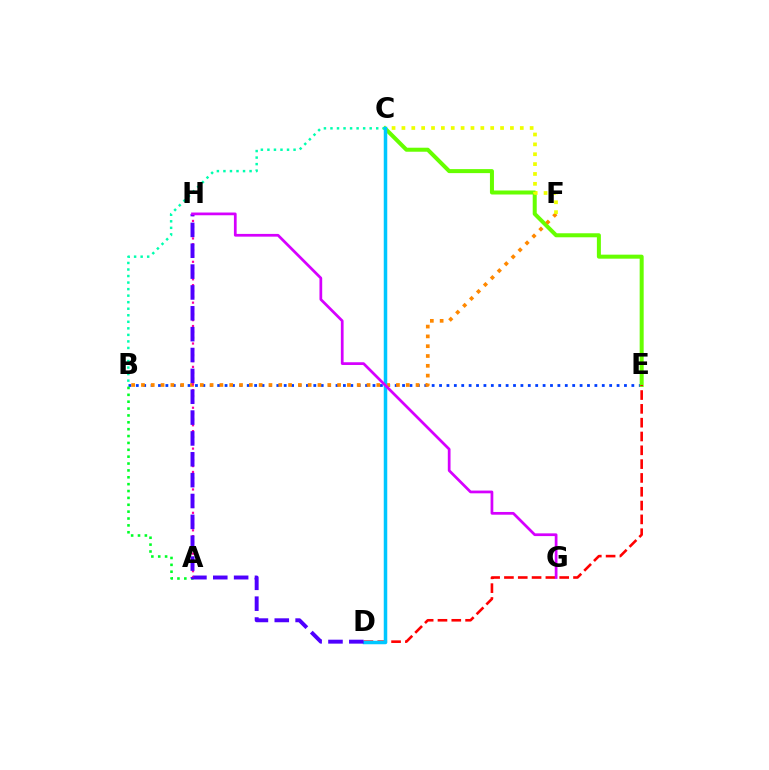{('B', 'E'): [{'color': '#003fff', 'line_style': 'dotted', 'thickness': 2.01}], ('C', 'E'): [{'color': '#66ff00', 'line_style': 'solid', 'thickness': 2.89}], ('B', 'F'): [{'color': '#ff8800', 'line_style': 'dotted', 'thickness': 2.66}], ('B', 'C'): [{'color': '#00ffaf', 'line_style': 'dotted', 'thickness': 1.78}], ('C', 'F'): [{'color': '#eeff00', 'line_style': 'dotted', 'thickness': 2.68}], ('A', 'B'): [{'color': '#00ff27', 'line_style': 'dotted', 'thickness': 1.87}], ('A', 'H'): [{'color': '#ff00a0', 'line_style': 'dotted', 'thickness': 1.59}], ('D', 'E'): [{'color': '#ff0000', 'line_style': 'dashed', 'thickness': 1.88}], ('C', 'D'): [{'color': '#00c7ff', 'line_style': 'solid', 'thickness': 2.52}], ('D', 'H'): [{'color': '#4f00ff', 'line_style': 'dashed', 'thickness': 2.83}], ('G', 'H'): [{'color': '#d600ff', 'line_style': 'solid', 'thickness': 1.97}]}